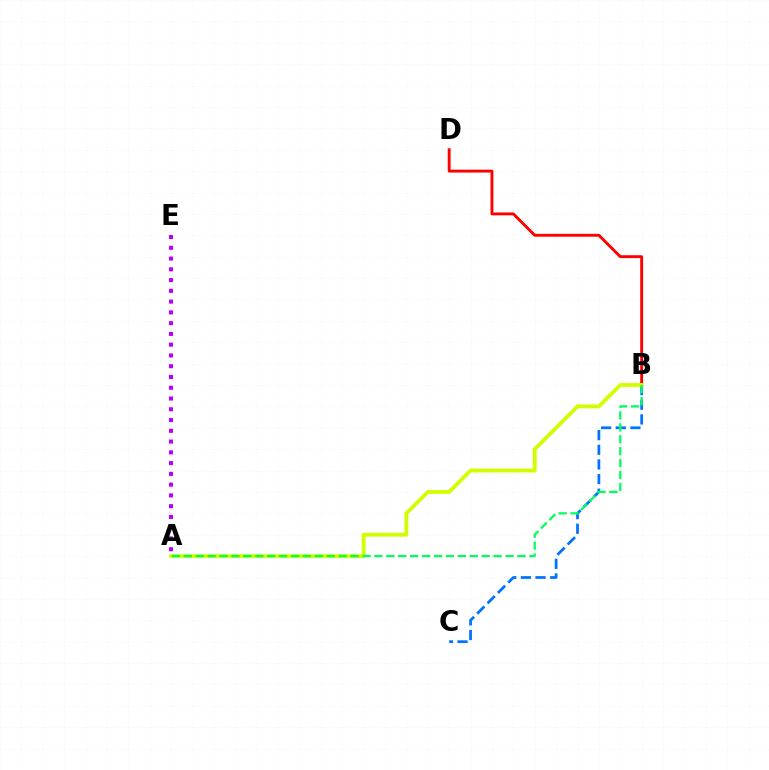{('A', 'E'): [{'color': '#b900ff', 'line_style': 'dotted', 'thickness': 2.93}], ('B', 'C'): [{'color': '#0074ff', 'line_style': 'dashed', 'thickness': 1.99}], ('B', 'D'): [{'color': '#ff0000', 'line_style': 'solid', 'thickness': 2.07}], ('A', 'B'): [{'color': '#d1ff00', 'line_style': 'solid', 'thickness': 2.76}, {'color': '#00ff5c', 'line_style': 'dashed', 'thickness': 1.62}]}